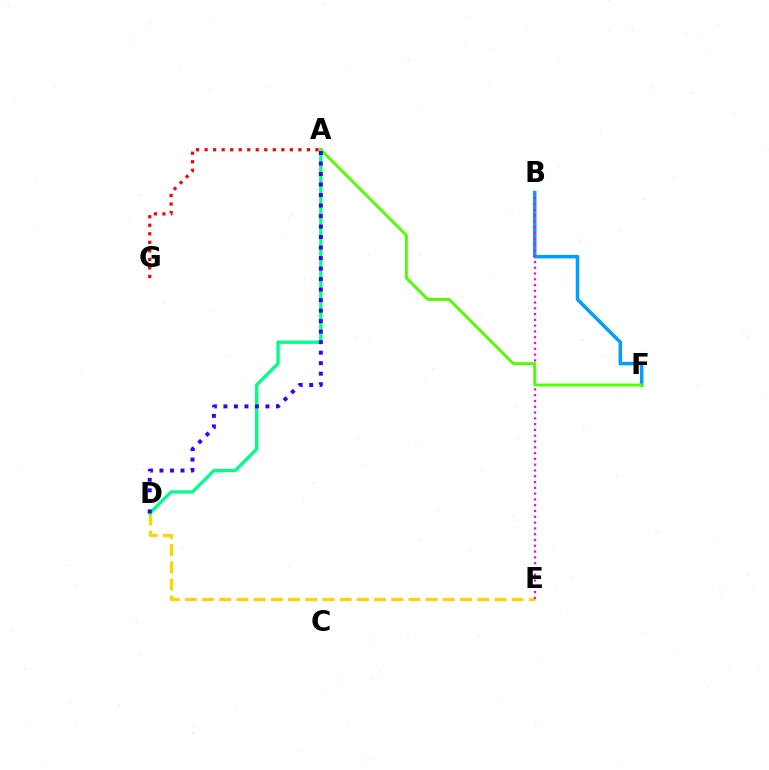{('D', 'E'): [{'color': '#ffd500', 'line_style': 'dashed', 'thickness': 2.34}], ('A', 'D'): [{'color': '#00ff86', 'line_style': 'solid', 'thickness': 2.38}, {'color': '#3700ff', 'line_style': 'dotted', 'thickness': 2.86}], ('B', 'F'): [{'color': '#009eff', 'line_style': 'solid', 'thickness': 2.51}], ('B', 'E'): [{'color': '#ff00ed', 'line_style': 'dotted', 'thickness': 1.57}], ('A', 'F'): [{'color': '#4fff00', 'line_style': 'solid', 'thickness': 2.08}], ('A', 'G'): [{'color': '#ff0000', 'line_style': 'dotted', 'thickness': 2.32}]}